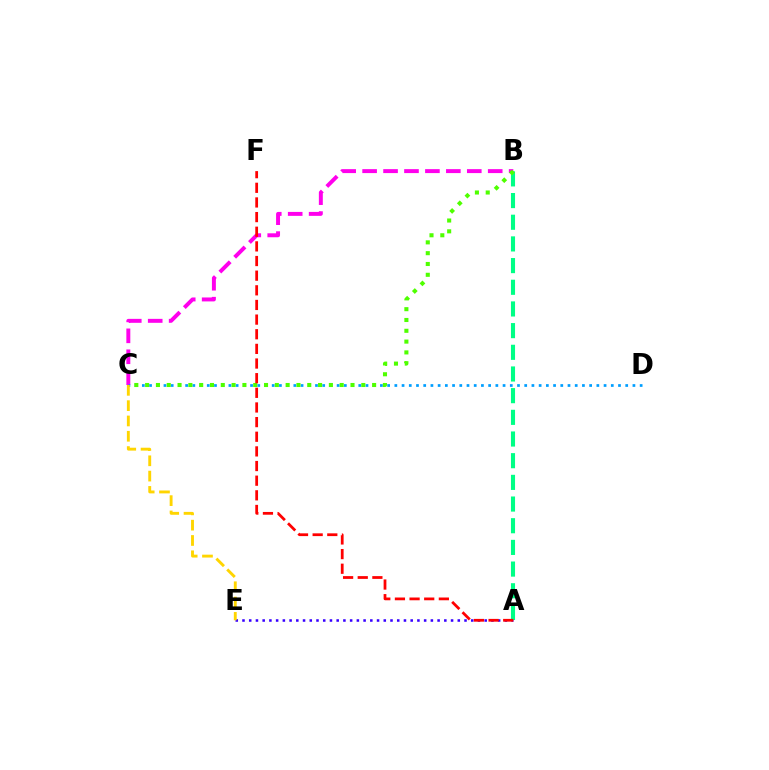{('A', 'E'): [{'color': '#3700ff', 'line_style': 'dotted', 'thickness': 1.83}], ('B', 'C'): [{'color': '#ff00ed', 'line_style': 'dashed', 'thickness': 2.84}, {'color': '#4fff00', 'line_style': 'dotted', 'thickness': 2.94}], ('C', 'D'): [{'color': '#009eff', 'line_style': 'dotted', 'thickness': 1.96}], ('A', 'B'): [{'color': '#00ff86', 'line_style': 'dashed', 'thickness': 2.94}], ('C', 'E'): [{'color': '#ffd500', 'line_style': 'dashed', 'thickness': 2.08}], ('A', 'F'): [{'color': '#ff0000', 'line_style': 'dashed', 'thickness': 1.99}]}